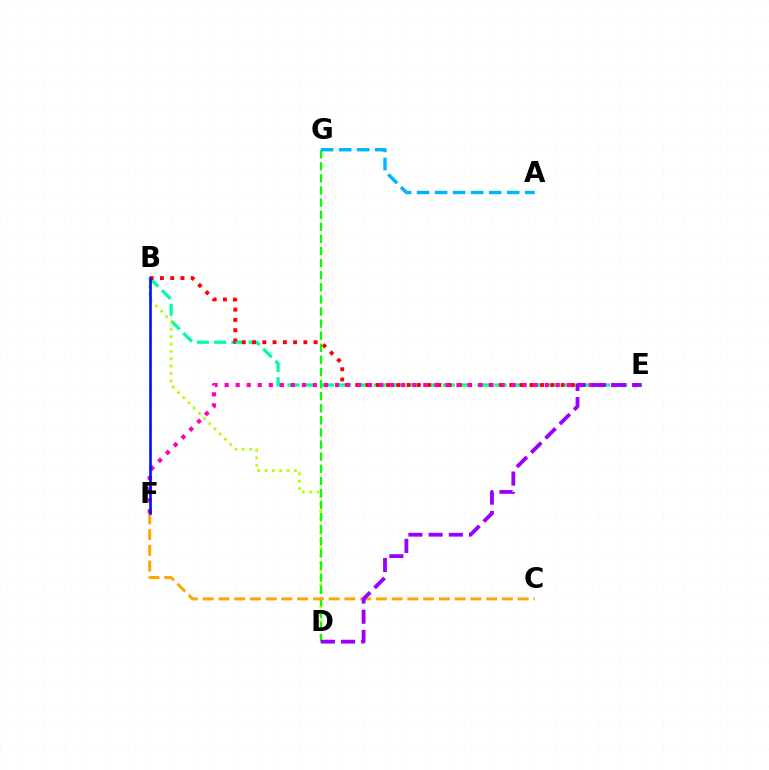{('B', 'E'): [{'color': '#00ff9d', 'line_style': 'dashed', 'thickness': 2.34}, {'color': '#ff0000', 'line_style': 'dotted', 'thickness': 2.79}], ('B', 'D'): [{'color': '#b3ff00', 'line_style': 'dotted', 'thickness': 2.0}], ('D', 'G'): [{'color': '#08ff00', 'line_style': 'dashed', 'thickness': 1.64}], ('E', 'F'): [{'color': '#ff00bd', 'line_style': 'dotted', 'thickness': 3.0}], ('C', 'F'): [{'color': '#ffa500', 'line_style': 'dashed', 'thickness': 2.14}], ('B', 'F'): [{'color': '#0010ff', 'line_style': 'solid', 'thickness': 1.9}], ('A', 'G'): [{'color': '#00b5ff', 'line_style': 'dashed', 'thickness': 2.45}], ('D', 'E'): [{'color': '#9b00ff', 'line_style': 'dashed', 'thickness': 2.75}]}